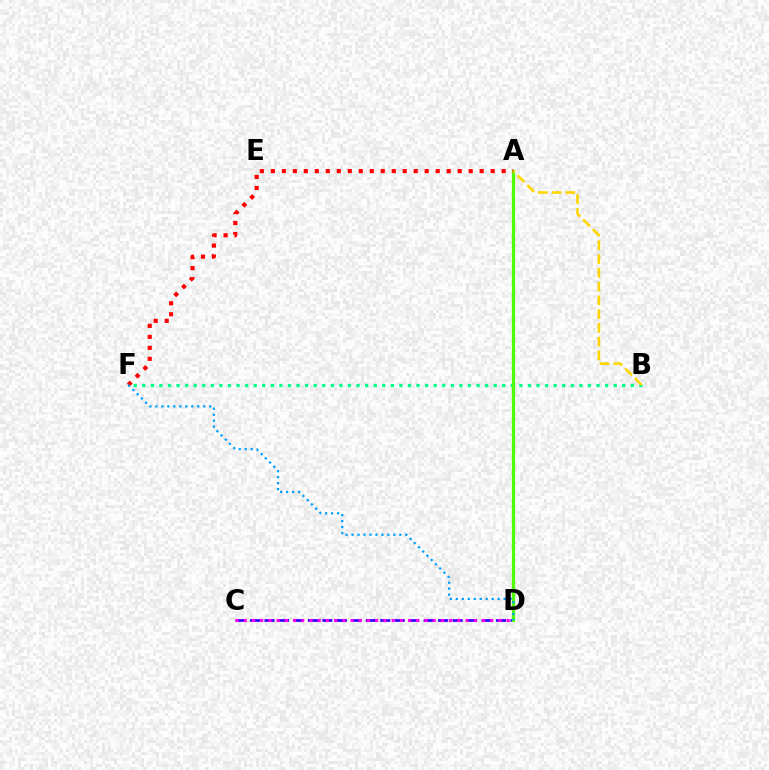{('C', 'D'): [{'color': '#3700ff', 'line_style': 'dashed', 'thickness': 1.97}, {'color': '#ff00ed', 'line_style': 'dotted', 'thickness': 2.23}], ('B', 'F'): [{'color': '#00ff86', 'line_style': 'dotted', 'thickness': 2.33}], ('A', 'D'): [{'color': '#4fff00', 'line_style': 'solid', 'thickness': 2.33}], ('A', 'F'): [{'color': '#ff0000', 'line_style': 'dotted', 'thickness': 2.99}], ('A', 'B'): [{'color': '#ffd500', 'line_style': 'dashed', 'thickness': 1.87}], ('D', 'F'): [{'color': '#009eff', 'line_style': 'dotted', 'thickness': 1.62}]}